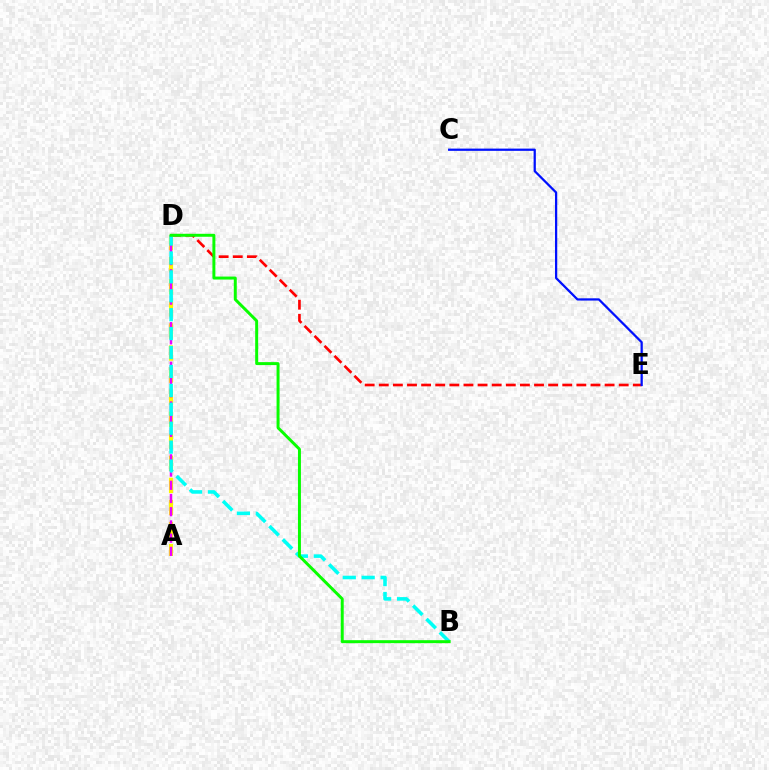{('D', 'E'): [{'color': '#ff0000', 'line_style': 'dashed', 'thickness': 1.92}], ('A', 'D'): [{'color': '#fcf500', 'line_style': 'dashed', 'thickness': 3.0}, {'color': '#ee00ff', 'line_style': 'dashed', 'thickness': 1.8}], ('C', 'E'): [{'color': '#0010ff', 'line_style': 'solid', 'thickness': 1.62}], ('B', 'D'): [{'color': '#00fff6', 'line_style': 'dashed', 'thickness': 2.57}, {'color': '#08ff00', 'line_style': 'solid', 'thickness': 2.14}]}